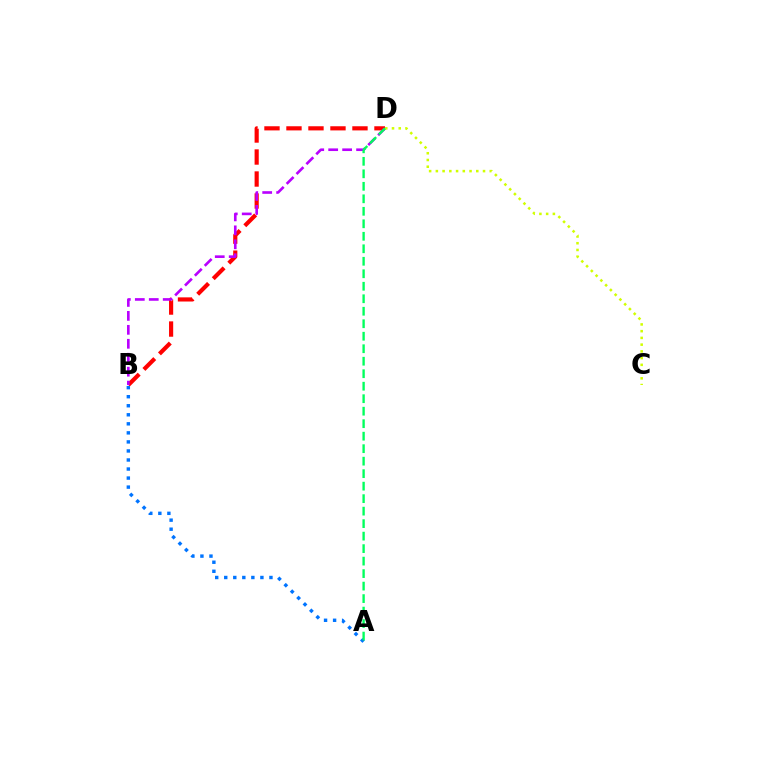{('B', 'D'): [{'color': '#ff0000', 'line_style': 'dashed', 'thickness': 2.99}, {'color': '#b900ff', 'line_style': 'dashed', 'thickness': 1.9}], ('A', 'B'): [{'color': '#0074ff', 'line_style': 'dotted', 'thickness': 2.46}], ('C', 'D'): [{'color': '#d1ff00', 'line_style': 'dotted', 'thickness': 1.83}], ('A', 'D'): [{'color': '#00ff5c', 'line_style': 'dashed', 'thickness': 1.7}]}